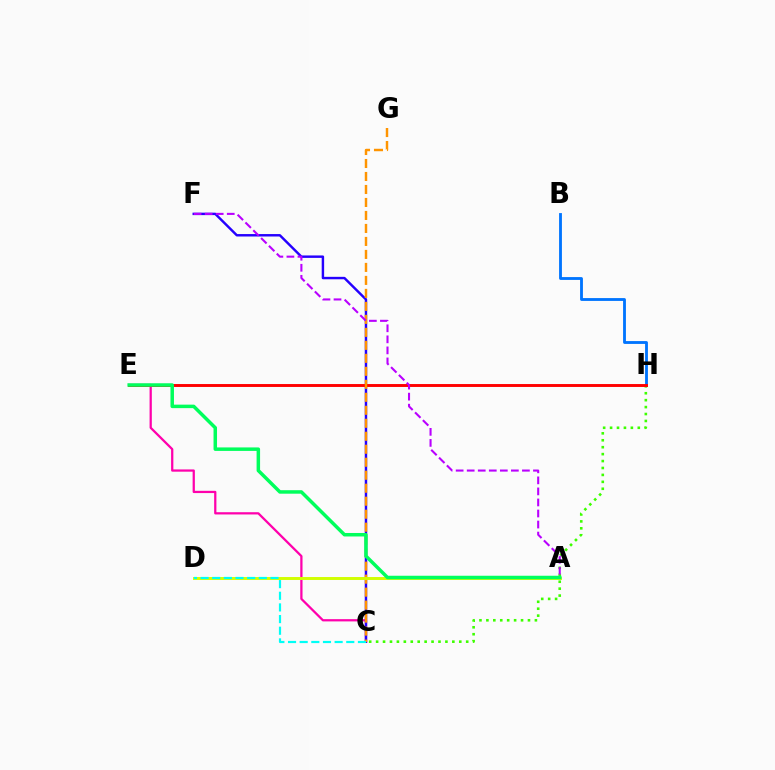{('C', 'H'): [{'color': '#3dff00', 'line_style': 'dotted', 'thickness': 1.88}], ('B', 'H'): [{'color': '#0074ff', 'line_style': 'solid', 'thickness': 2.04}], ('C', 'E'): [{'color': '#ff00ac', 'line_style': 'solid', 'thickness': 1.62}], ('C', 'F'): [{'color': '#2500ff', 'line_style': 'solid', 'thickness': 1.76}], ('E', 'H'): [{'color': '#ff0000', 'line_style': 'solid', 'thickness': 2.1}], ('C', 'G'): [{'color': '#ff9400', 'line_style': 'dashed', 'thickness': 1.76}], ('A', 'D'): [{'color': '#d1ff00', 'line_style': 'solid', 'thickness': 2.11}], ('A', 'F'): [{'color': '#b900ff', 'line_style': 'dashed', 'thickness': 1.5}], ('A', 'E'): [{'color': '#00ff5c', 'line_style': 'solid', 'thickness': 2.51}], ('C', 'D'): [{'color': '#00fff6', 'line_style': 'dashed', 'thickness': 1.58}]}